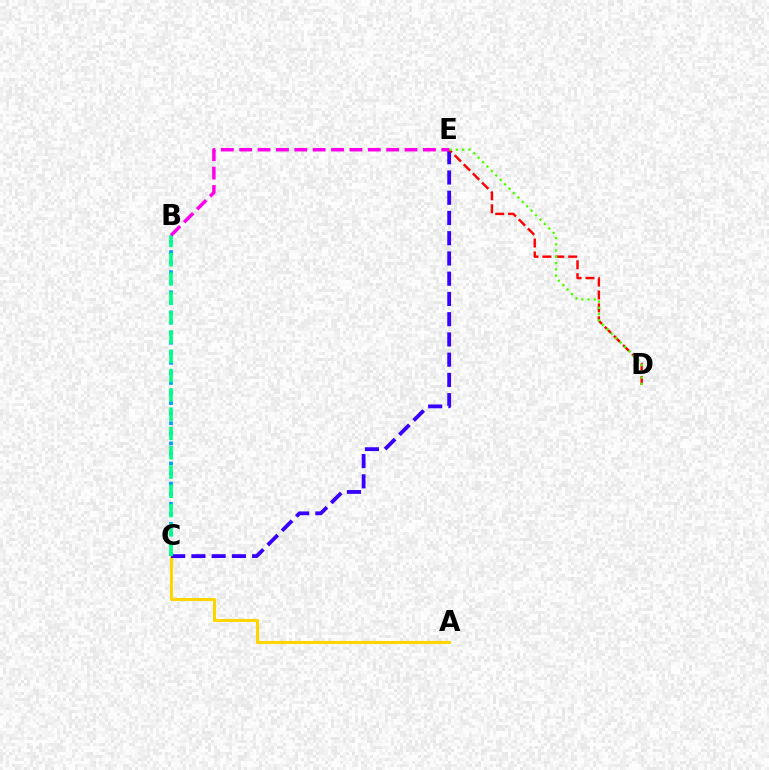{('A', 'C'): [{'color': '#ffd500', 'line_style': 'solid', 'thickness': 2.22}], ('C', 'E'): [{'color': '#3700ff', 'line_style': 'dashed', 'thickness': 2.75}], ('B', 'C'): [{'color': '#009eff', 'line_style': 'dotted', 'thickness': 2.74}, {'color': '#00ff86', 'line_style': 'dashed', 'thickness': 2.62}], ('D', 'E'): [{'color': '#ff0000', 'line_style': 'dashed', 'thickness': 1.75}, {'color': '#4fff00', 'line_style': 'dotted', 'thickness': 1.7}], ('B', 'E'): [{'color': '#ff00ed', 'line_style': 'dashed', 'thickness': 2.5}]}